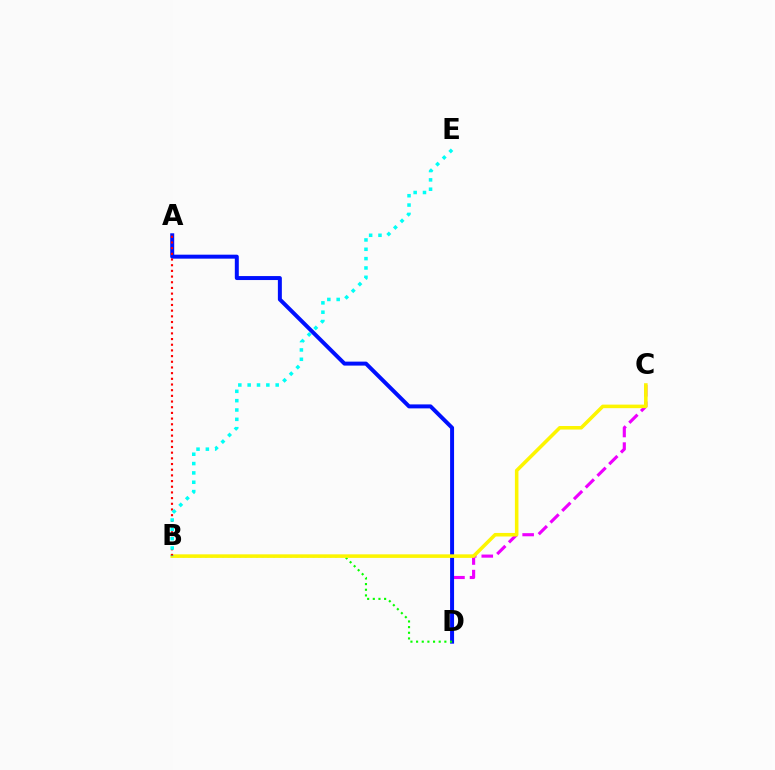{('C', 'D'): [{'color': '#ee00ff', 'line_style': 'dashed', 'thickness': 2.25}], ('A', 'D'): [{'color': '#0010ff', 'line_style': 'solid', 'thickness': 2.86}], ('B', 'D'): [{'color': '#08ff00', 'line_style': 'dotted', 'thickness': 1.54}], ('B', 'C'): [{'color': '#fcf500', 'line_style': 'solid', 'thickness': 2.56}], ('A', 'B'): [{'color': '#ff0000', 'line_style': 'dotted', 'thickness': 1.54}], ('B', 'E'): [{'color': '#00fff6', 'line_style': 'dotted', 'thickness': 2.54}]}